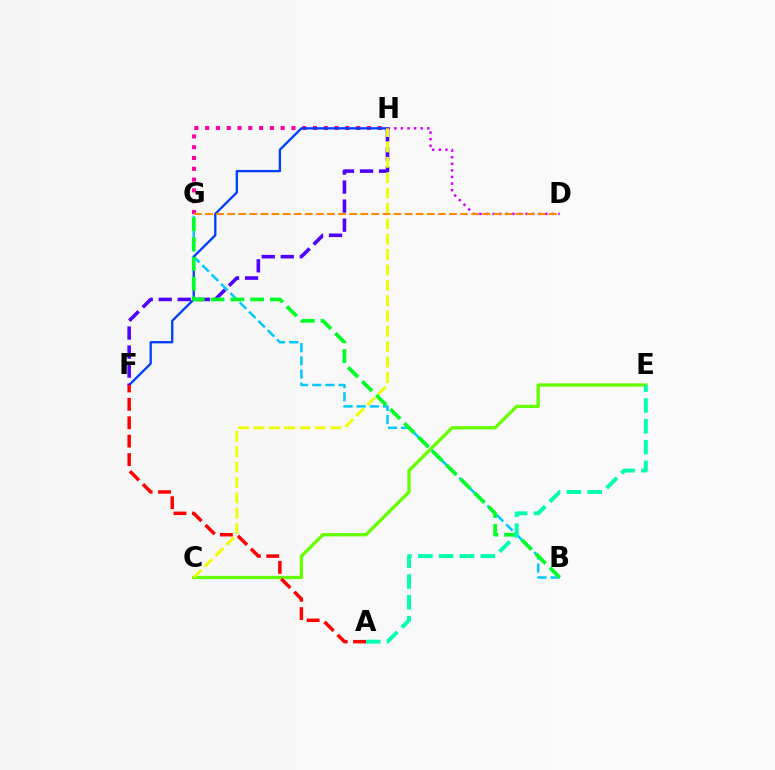{('G', 'H'): [{'color': '#ff00a0', 'line_style': 'dotted', 'thickness': 2.93}], ('B', 'G'): [{'color': '#00c7ff', 'line_style': 'dashed', 'thickness': 1.79}, {'color': '#00ff27', 'line_style': 'dashed', 'thickness': 2.69}], ('D', 'H'): [{'color': '#d600ff', 'line_style': 'dotted', 'thickness': 1.79}], ('C', 'E'): [{'color': '#66ff00', 'line_style': 'solid', 'thickness': 2.37}], ('F', 'H'): [{'color': '#003fff', 'line_style': 'solid', 'thickness': 1.67}, {'color': '#4f00ff', 'line_style': 'dashed', 'thickness': 2.59}], ('C', 'H'): [{'color': '#eeff00', 'line_style': 'dashed', 'thickness': 2.09}], ('A', 'F'): [{'color': '#ff0000', 'line_style': 'dashed', 'thickness': 2.5}], ('A', 'E'): [{'color': '#00ffaf', 'line_style': 'dashed', 'thickness': 2.83}], ('D', 'G'): [{'color': '#ff8800', 'line_style': 'dashed', 'thickness': 1.51}]}